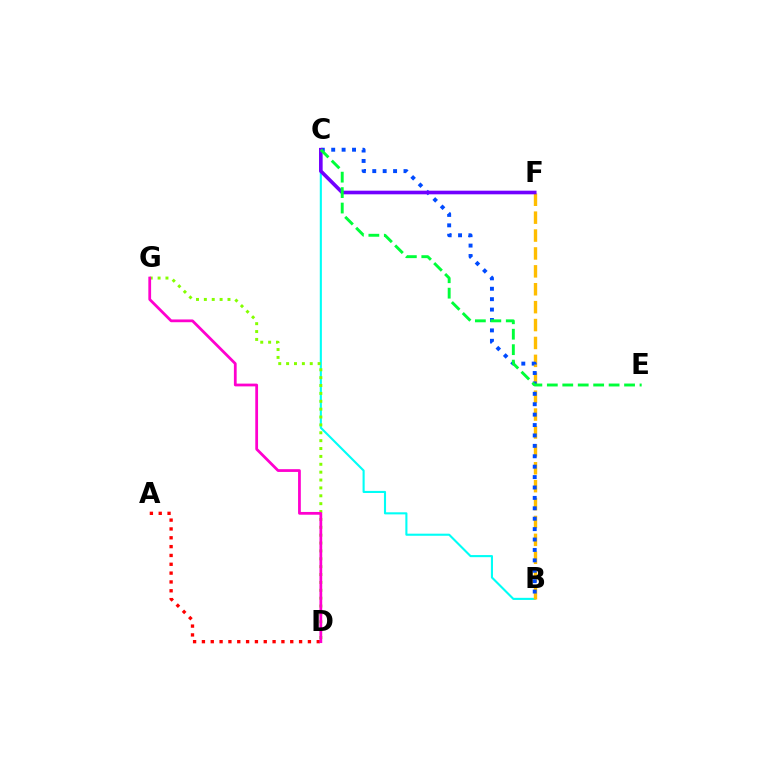{('B', 'C'): [{'color': '#00fff6', 'line_style': 'solid', 'thickness': 1.51}, {'color': '#004bff', 'line_style': 'dotted', 'thickness': 2.83}], ('B', 'F'): [{'color': '#ffbd00', 'line_style': 'dashed', 'thickness': 2.43}], ('D', 'G'): [{'color': '#84ff00', 'line_style': 'dotted', 'thickness': 2.14}, {'color': '#ff00cf', 'line_style': 'solid', 'thickness': 1.99}], ('A', 'D'): [{'color': '#ff0000', 'line_style': 'dotted', 'thickness': 2.4}], ('C', 'F'): [{'color': '#7200ff', 'line_style': 'solid', 'thickness': 2.62}], ('C', 'E'): [{'color': '#00ff39', 'line_style': 'dashed', 'thickness': 2.1}]}